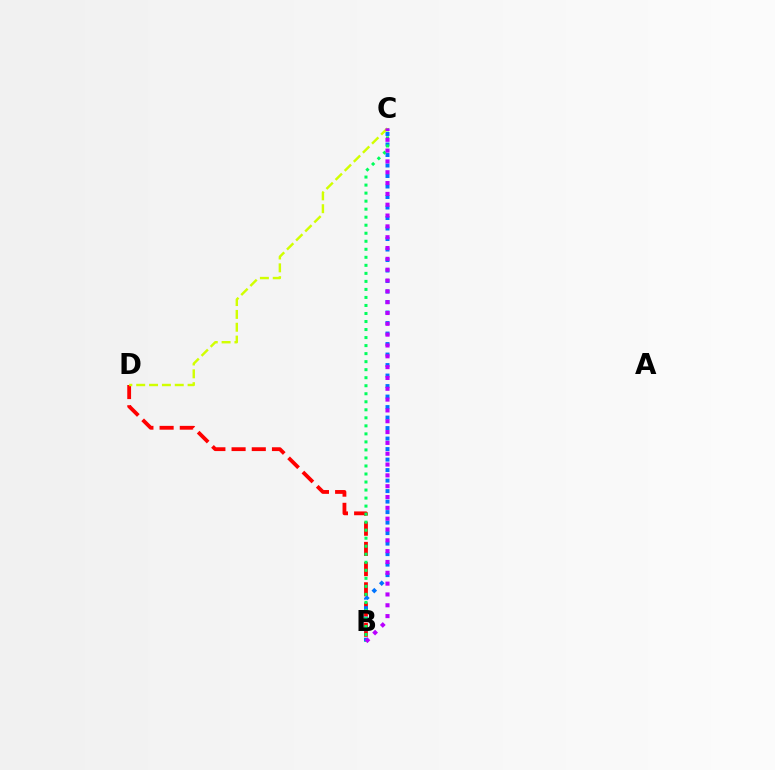{('B', 'D'): [{'color': '#ff0000', 'line_style': 'dashed', 'thickness': 2.74}], ('B', 'C'): [{'color': '#0074ff', 'line_style': 'dotted', 'thickness': 2.85}, {'color': '#00ff5c', 'line_style': 'dotted', 'thickness': 2.18}, {'color': '#b900ff', 'line_style': 'dotted', 'thickness': 2.94}], ('C', 'D'): [{'color': '#d1ff00', 'line_style': 'dashed', 'thickness': 1.74}]}